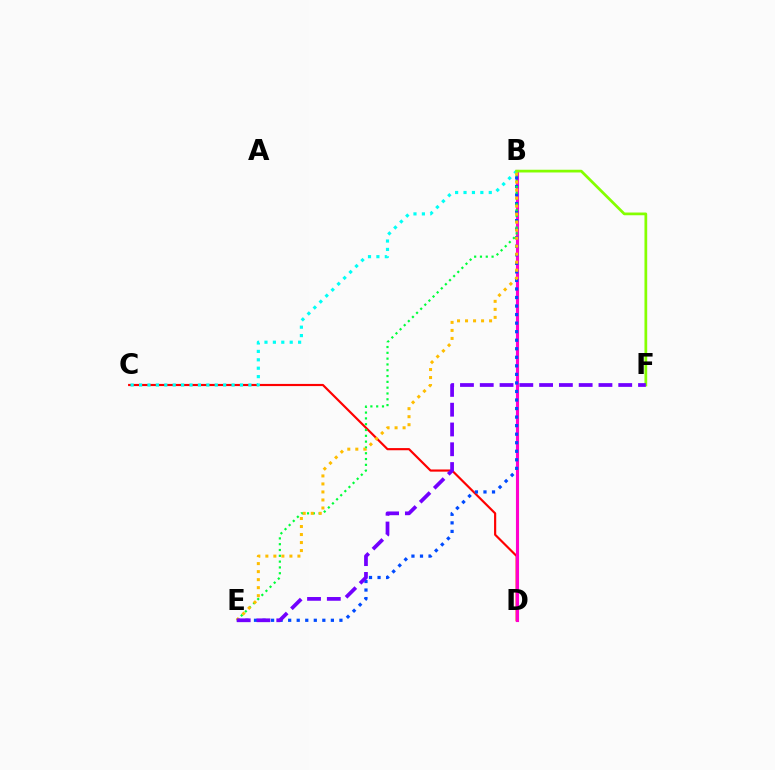{('C', 'D'): [{'color': '#ff0000', 'line_style': 'solid', 'thickness': 1.56}], ('B', 'D'): [{'color': '#ff00cf', 'line_style': 'solid', 'thickness': 2.24}], ('B', 'C'): [{'color': '#00fff6', 'line_style': 'dotted', 'thickness': 2.28}], ('B', 'E'): [{'color': '#004bff', 'line_style': 'dotted', 'thickness': 2.32}, {'color': '#00ff39', 'line_style': 'dotted', 'thickness': 1.58}, {'color': '#ffbd00', 'line_style': 'dotted', 'thickness': 2.18}], ('B', 'F'): [{'color': '#84ff00', 'line_style': 'solid', 'thickness': 1.96}], ('E', 'F'): [{'color': '#7200ff', 'line_style': 'dashed', 'thickness': 2.69}]}